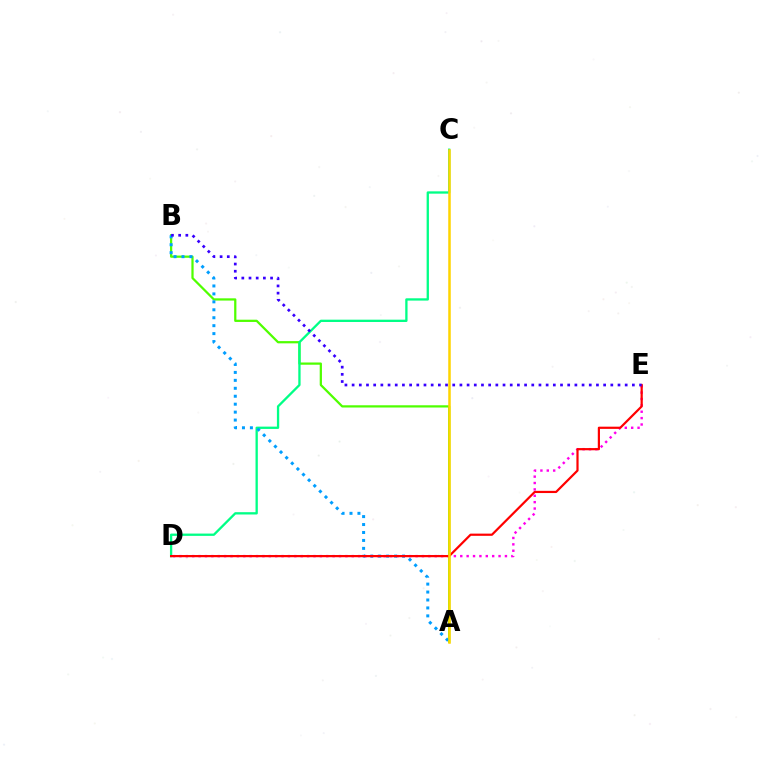{('A', 'B'): [{'color': '#4fff00', 'line_style': 'solid', 'thickness': 1.61}, {'color': '#009eff', 'line_style': 'dotted', 'thickness': 2.16}], ('C', 'D'): [{'color': '#00ff86', 'line_style': 'solid', 'thickness': 1.66}], ('D', 'E'): [{'color': '#ff00ed', 'line_style': 'dotted', 'thickness': 1.73}, {'color': '#ff0000', 'line_style': 'solid', 'thickness': 1.59}], ('B', 'E'): [{'color': '#3700ff', 'line_style': 'dotted', 'thickness': 1.95}], ('A', 'C'): [{'color': '#ffd500', 'line_style': 'solid', 'thickness': 1.82}]}